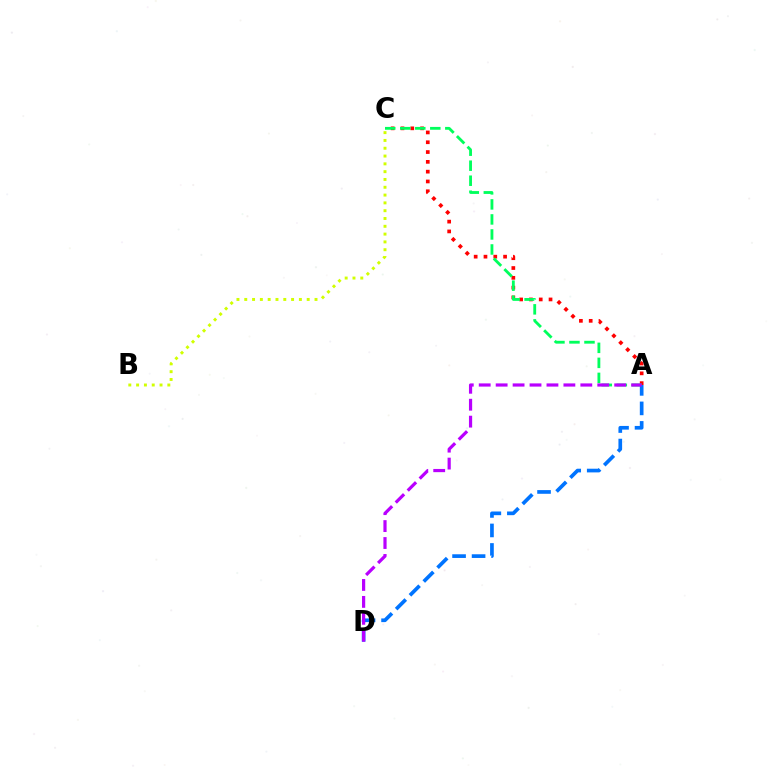{('A', 'C'): [{'color': '#ff0000', 'line_style': 'dotted', 'thickness': 2.66}, {'color': '#00ff5c', 'line_style': 'dashed', 'thickness': 2.04}], ('B', 'C'): [{'color': '#d1ff00', 'line_style': 'dotted', 'thickness': 2.12}], ('A', 'D'): [{'color': '#0074ff', 'line_style': 'dashed', 'thickness': 2.65}, {'color': '#b900ff', 'line_style': 'dashed', 'thickness': 2.3}]}